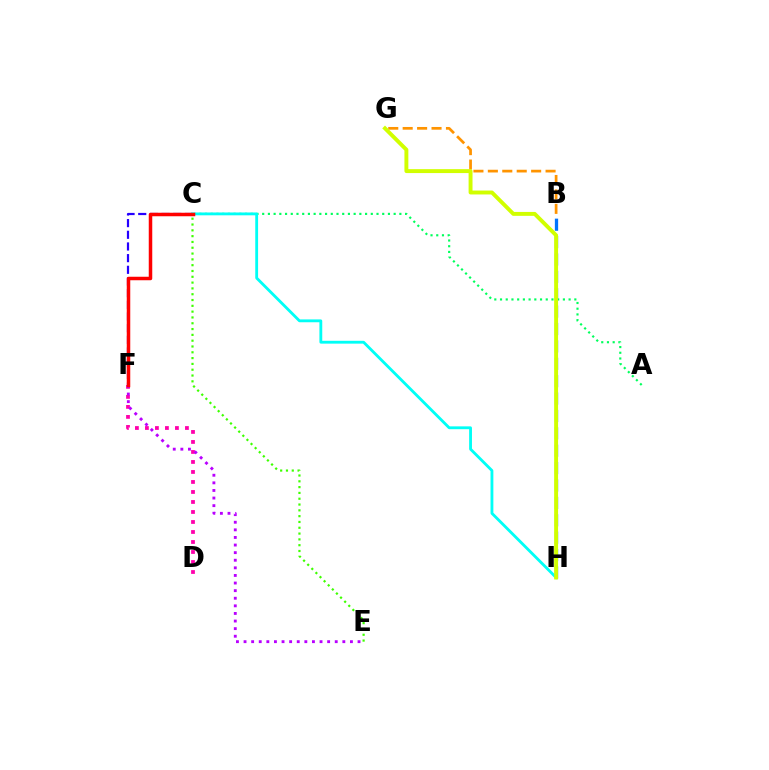{('B', 'G'): [{'color': '#ff9400', 'line_style': 'dashed', 'thickness': 1.96}], ('C', 'F'): [{'color': '#2500ff', 'line_style': 'dashed', 'thickness': 1.59}, {'color': '#ff0000', 'line_style': 'solid', 'thickness': 2.52}], ('A', 'C'): [{'color': '#00ff5c', 'line_style': 'dotted', 'thickness': 1.55}], ('B', 'H'): [{'color': '#0074ff', 'line_style': 'dashed', 'thickness': 2.36}], ('D', 'F'): [{'color': '#ff00ac', 'line_style': 'dotted', 'thickness': 2.72}], ('C', 'H'): [{'color': '#00fff6', 'line_style': 'solid', 'thickness': 2.04}], ('E', 'F'): [{'color': '#b900ff', 'line_style': 'dotted', 'thickness': 2.06}], ('G', 'H'): [{'color': '#d1ff00', 'line_style': 'solid', 'thickness': 2.82}], ('C', 'E'): [{'color': '#3dff00', 'line_style': 'dotted', 'thickness': 1.58}]}